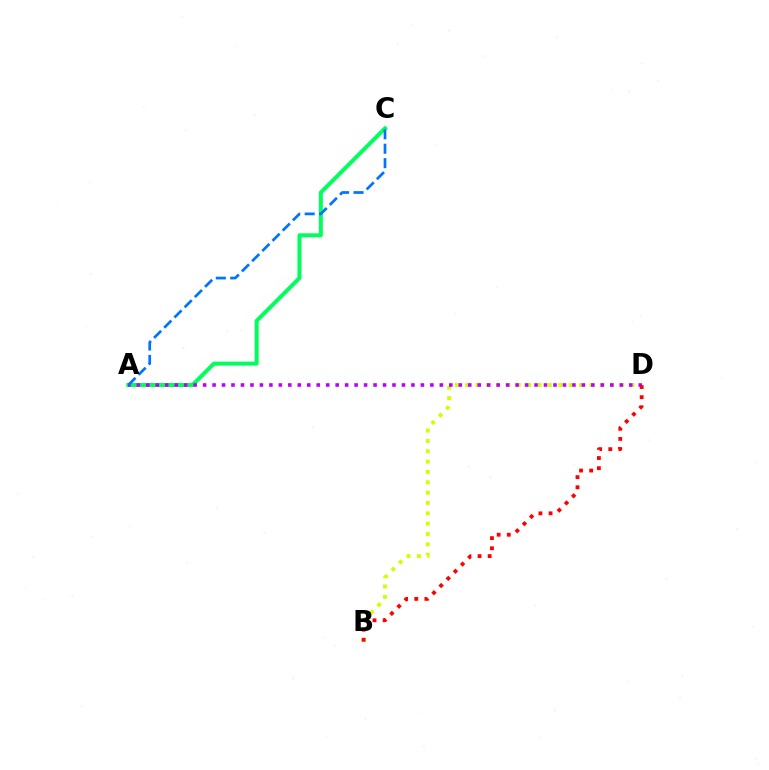{('B', 'D'): [{'color': '#d1ff00', 'line_style': 'dotted', 'thickness': 2.81}, {'color': '#ff0000', 'line_style': 'dotted', 'thickness': 2.75}], ('A', 'C'): [{'color': '#00ff5c', 'line_style': 'solid', 'thickness': 2.88}, {'color': '#0074ff', 'line_style': 'dashed', 'thickness': 1.96}], ('A', 'D'): [{'color': '#b900ff', 'line_style': 'dotted', 'thickness': 2.57}]}